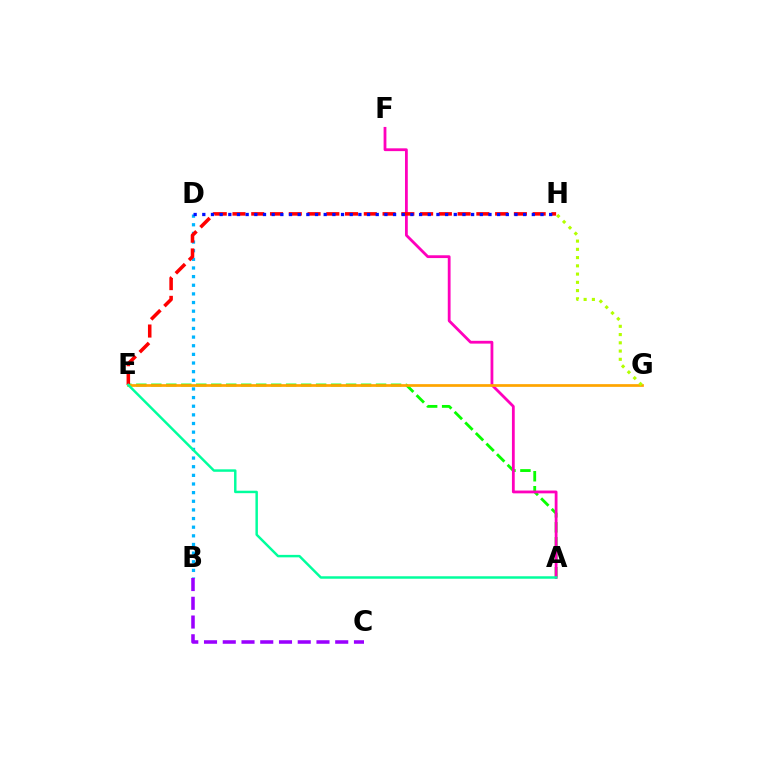{('B', 'D'): [{'color': '#00b5ff', 'line_style': 'dotted', 'thickness': 2.35}], ('A', 'E'): [{'color': '#08ff00', 'line_style': 'dashed', 'thickness': 2.04}, {'color': '#00ff9d', 'line_style': 'solid', 'thickness': 1.78}], ('A', 'F'): [{'color': '#ff00bd', 'line_style': 'solid', 'thickness': 2.01}], ('E', 'H'): [{'color': '#ff0000', 'line_style': 'dashed', 'thickness': 2.55}], ('E', 'G'): [{'color': '#ffa500', 'line_style': 'solid', 'thickness': 1.96}], ('D', 'H'): [{'color': '#0010ff', 'line_style': 'dotted', 'thickness': 2.36}], ('G', 'H'): [{'color': '#b3ff00', 'line_style': 'dotted', 'thickness': 2.24}], ('B', 'C'): [{'color': '#9b00ff', 'line_style': 'dashed', 'thickness': 2.55}]}